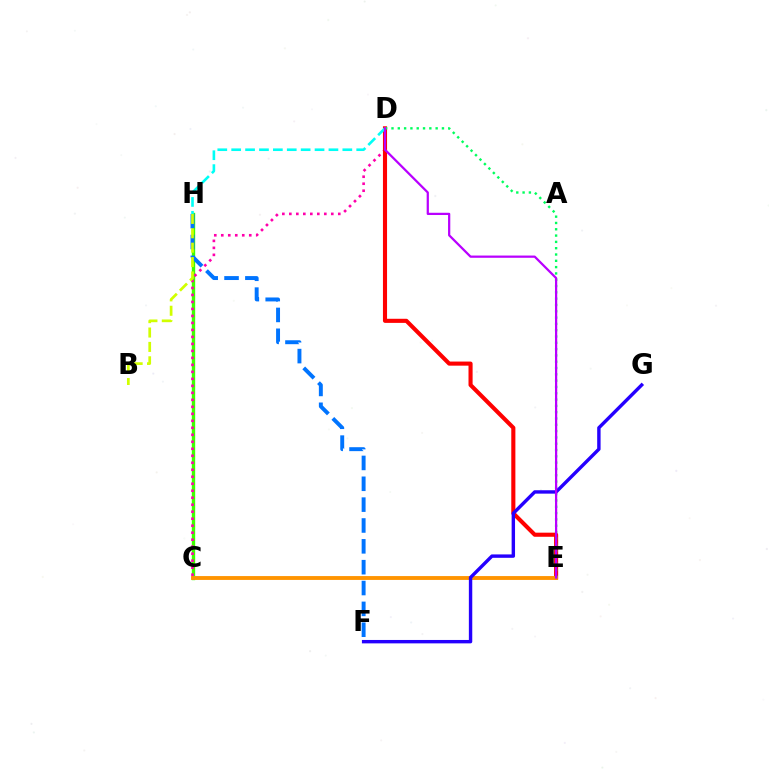{('C', 'H'): [{'color': '#3dff00', 'line_style': 'solid', 'thickness': 2.42}], ('C', 'D'): [{'color': '#ff00ac', 'line_style': 'dotted', 'thickness': 1.9}], ('F', 'H'): [{'color': '#0074ff', 'line_style': 'dashed', 'thickness': 2.83}], ('D', 'E'): [{'color': '#ff0000', 'line_style': 'solid', 'thickness': 2.95}, {'color': '#00ff5c', 'line_style': 'dotted', 'thickness': 1.71}, {'color': '#b900ff', 'line_style': 'solid', 'thickness': 1.61}], ('B', 'H'): [{'color': '#d1ff00', 'line_style': 'dashed', 'thickness': 1.95}], ('D', 'H'): [{'color': '#00fff6', 'line_style': 'dashed', 'thickness': 1.89}], ('C', 'E'): [{'color': '#ff9400', 'line_style': 'solid', 'thickness': 2.78}], ('F', 'G'): [{'color': '#2500ff', 'line_style': 'solid', 'thickness': 2.45}]}